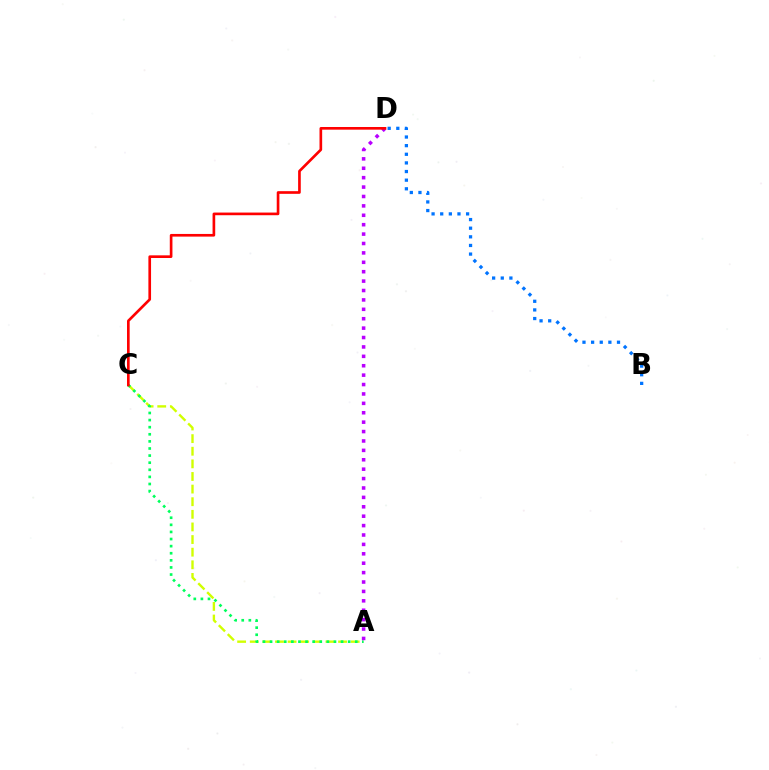{('A', 'C'): [{'color': '#d1ff00', 'line_style': 'dashed', 'thickness': 1.71}, {'color': '#00ff5c', 'line_style': 'dotted', 'thickness': 1.93}], ('A', 'D'): [{'color': '#b900ff', 'line_style': 'dotted', 'thickness': 2.55}], ('B', 'D'): [{'color': '#0074ff', 'line_style': 'dotted', 'thickness': 2.34}], ('C', 'D'): [{'color': '#ff0000', 'line_style': 'solid', 'thickness': 1.92}]}